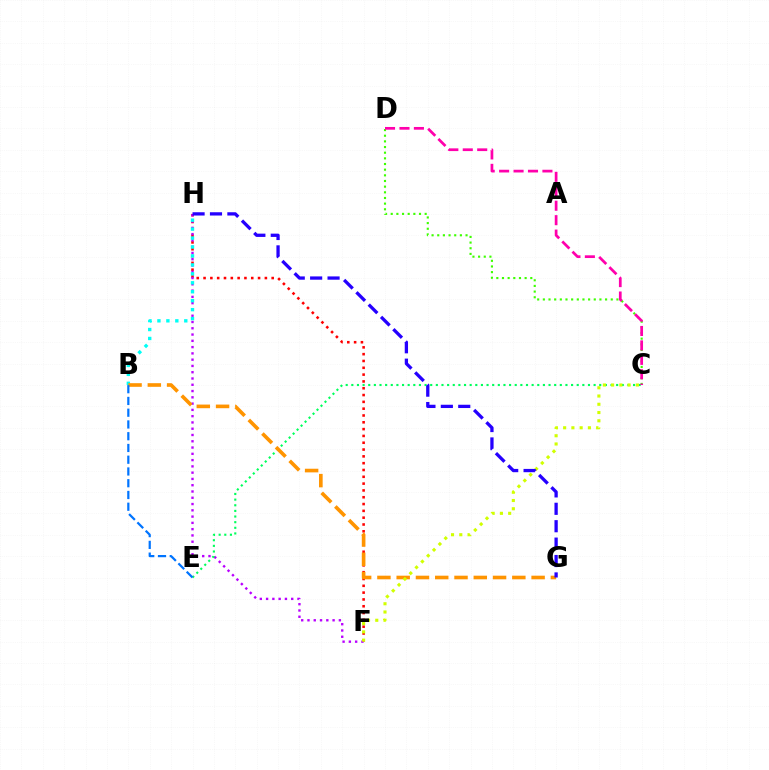{('C', 'D'): [{'color': '#3dff00', 'line_style': 'dotted', 'thickness': 1.54}, {'color': '#ff00ac', 'line_style': 'dashed', 'thickness': 1.96}], ('F', 'H'): [{'color': '#ff0000', 'line_style': 'dotted', 'thickness': 1.85}, {'color': '#b900ff', 'line_style': 'dotted', 'thickness': 1.71}], ('C', 'E'): [{'color': '#00ff5c', 'line_style': 'dotted', 'thickness': 1.53}], ('B', 'H'): [{'color': '#00fff6', 'line_style': 'dotted', 'thickness': 2.43}], ('B', 'G'): [{'color': '#ff9400', 'line_style': 'dashed', 'thickness': 2.62}], ('C', 'F'): [{'color': '#d1ff00', 'line_style': 'dotted', 'thickness': 2.24}], ('B', 'E'): [{'color': '#0074ff', 'line_style': 'dashed', 'thickness': 1.6}], ('G', 'H'): [{'color': '#2500ff', 'line_style': 'dashed', 'thickness': 2.37}]}